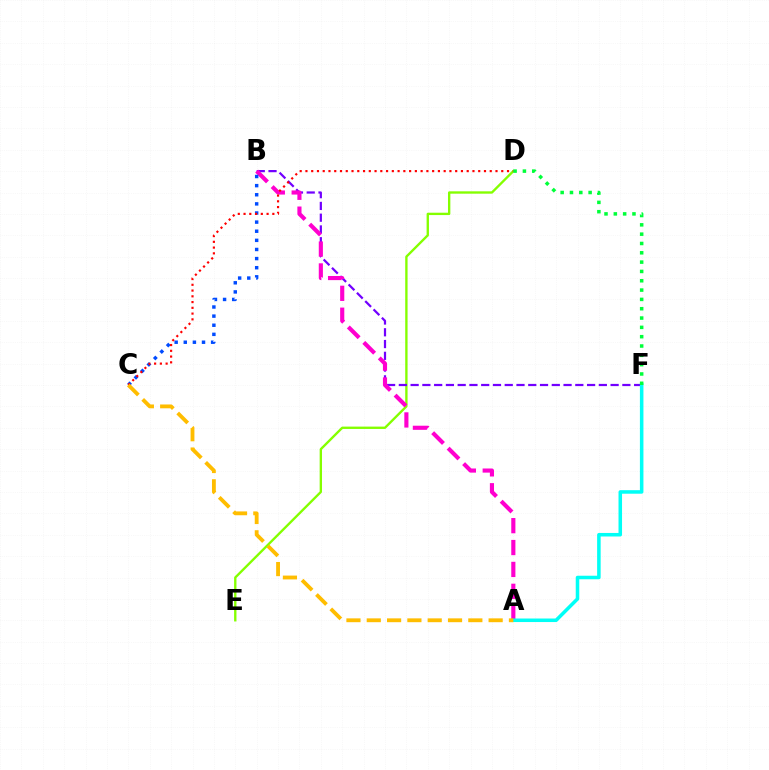{('D', 'E'): [{'color': '#84ff00', 'line_style': 'solid', 'thickness': 1.7}], ('B', 'F'): [{'color': '#7200ff', 'line_style': 'dashed', 'thickness': 1.6}], ('A', 'B'): [{'color': '#ff00cf', 'line_style': 'dashed', 'thickness': 2.97}], ('B', 'C'): [{'color': '#004bff', 'line_style': 'dotted', 'thickness': 2.48}], ('A', 'F'): [{'color': '#00fff6', 'line_style': 'solid', 'thickness': 2.54}], ('C', 'D'): [{'color': '#ff0000', 'line_style': 'dotted', 'thickness': 1.56}], ('A', 'C'): [{'color': '#ffbd00', 'line_style': 'dashed', 'thickness': 2.76}], ('D', 'F'): [{'color': '#00ff39', 'line_style': 'dotted', 'thickness': 2.53}]}